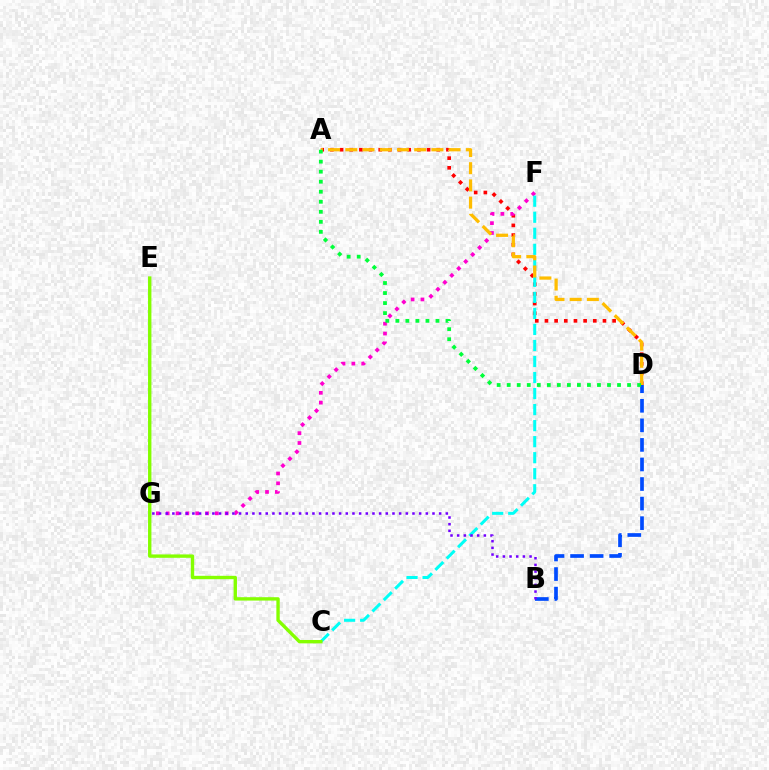{('A', 'D'): [{'color': '#ff0000', 'line_style': 'dotted', 'thickness': 2.63}, {'color': '#ffbd00', 'line_style': 'dashed', 'thickness': 2.34}, {'color': '#00ff39', 'line_style': 'dotted', 'thickness': 2.73}], ('F', 'G'): [{'color': '#ff00cf', 'line_style': 'dotted', 'thickness': 2.67}], ('B', 'D'): [{'color': '#004bff', 'line_style': 'dashed', 'thickness': 2.66}], ('C', 'F'): [{'color': '#00fff6', 'line_style': 'dashed', 'thickness': 2.18}], ('B', 'G'): [{'color': '#7200ff', 'line_style': 'dotted', 'thickness': 1.81}], ('C', 'E'): [{'color': '#84ff00', 'line_style': 'solid', 'thickness': 2.43}]}